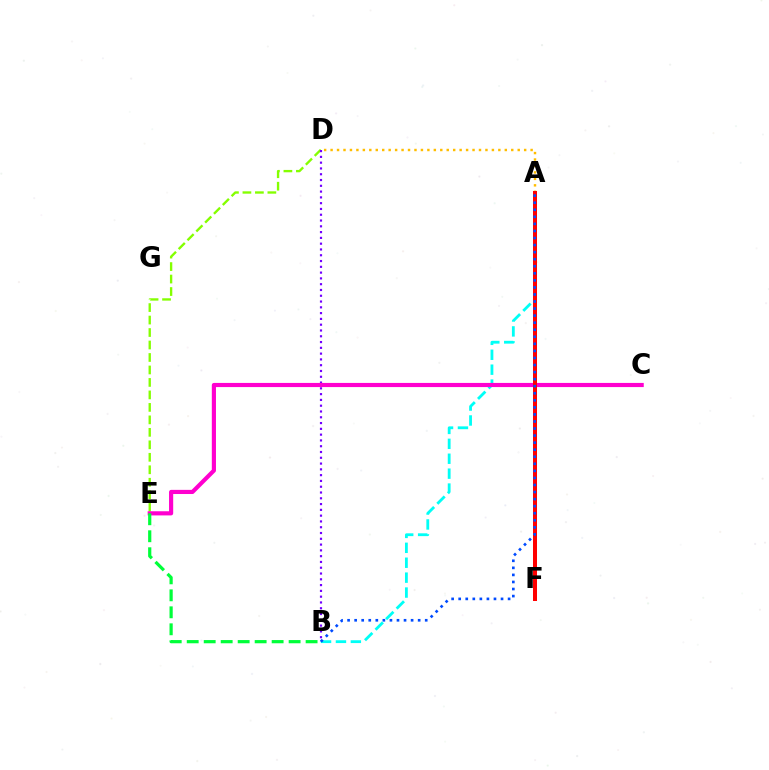{('D', 'E'): [{'color': '#84ff00', 'line_style': 'dashed', 'thickness': 1.69}], ('B', 'D'): [{'color': '#7200ff', 'line_style': 'dotted', 'thickness': 1.57}], ('A', 'B'): [{'color': '#00fff6', 'line_style': 'dashed', 'thickness': 2.03}, {'color': '#004bff', 'line_style': 'dotted', 'thickness': 1.92}], ('C', 'E'): [{'color': '#ff00cf', 'line_style': 'solid', 'thickness': 2.99}], ('A', 'D'): [{'color': '#ffbd00', 'line_style': 'dotted', 'thickness': 1.75}], ('A', 'F'): [{'color': '#ff0000', 'line_style': 'solid', 'thickness': 2.89}], ('B', 'E'): [{'color': '#00ff39', 'line_style': 'dashed', 'thickness': 2.31}]}